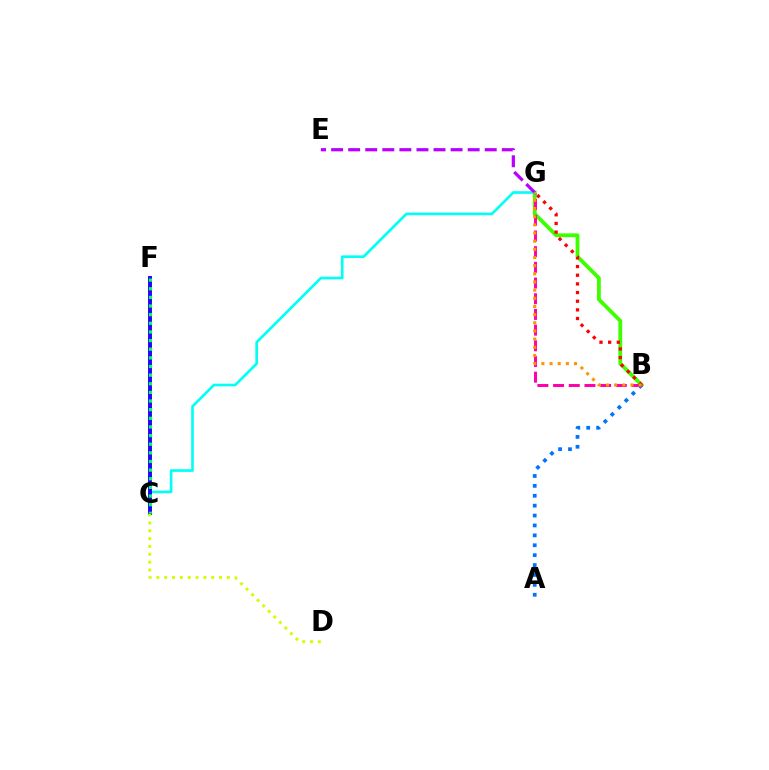{('B', 'G'): [{'color': '#3dff00', 'line_style': 'solid', 'thickness': 2.74}, {'color': '#ff00ac', 'line_style': 'dashed', 'thickness': 2.13}, {'color': '#ff0000', 'line_style': 'dotted', 'thickness': 2.35}, {'color': '#ff9400', 'line_style': 'dotted', 'thickness': 2.22}], ('A', 'B'): [{'color': '#0074ff', 'line_style': 'dotted', 'thickness': 2.69}], ('C', 'G'): [{'color': '#00fff6', 'line_style': 'solid', 'thickness': 1.91}], ('C', 'F'): [{'color': '#2500ff', 'line_style': 'solid', 'thickness': 2.82}, {'color': '#00ff5c', 'line_style': 'dotted', 'thickness': 2.35}], ('E', 'G'): [{'color': '#b900ff', 'line_style': 'dashed', 'thickness': 2.32}], ('C', 'D'): [{'color': '#d1ff00', 'line_style': 'dotted', 'thickness': 2.13}]}